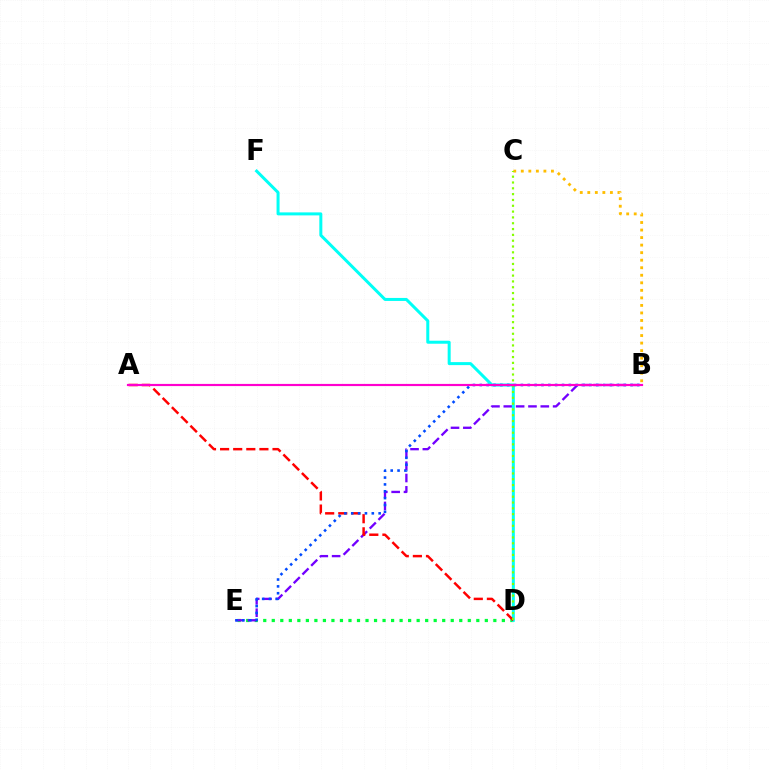{('D', 'E'): [{'color': '#00ff39', 'line_style': 'dotted', 'thickness': 2.32}], ('B', 'E'): [{'color': '#7200ff', 'line_style': 'dashed', 'thickness': 1.68}, {'color': '#004bff', 'line_style': 'dotted', 'thickness': 1.86}], ('B', 'C'): [{'color': '#ffbd00', 'line_style': 'dotted', 'thickness': 2.05}], ('D', 'F'): [{'color': '#00fff6', 'line_style': 'solid', 'thickness': 2.16}], ('A', 'D'): [{'color': '#ff0000', 'line_style': 'dashed', 'thickness': 1.78}], ('C', 'D'): [{'color': '#84ff00', 'line_style': 'dotted', 'thickness': 1.58}], ('A', 'B'): [{'color': '#ff00cf', 'line_style': 'solid', 'thickness': 1.56}]}